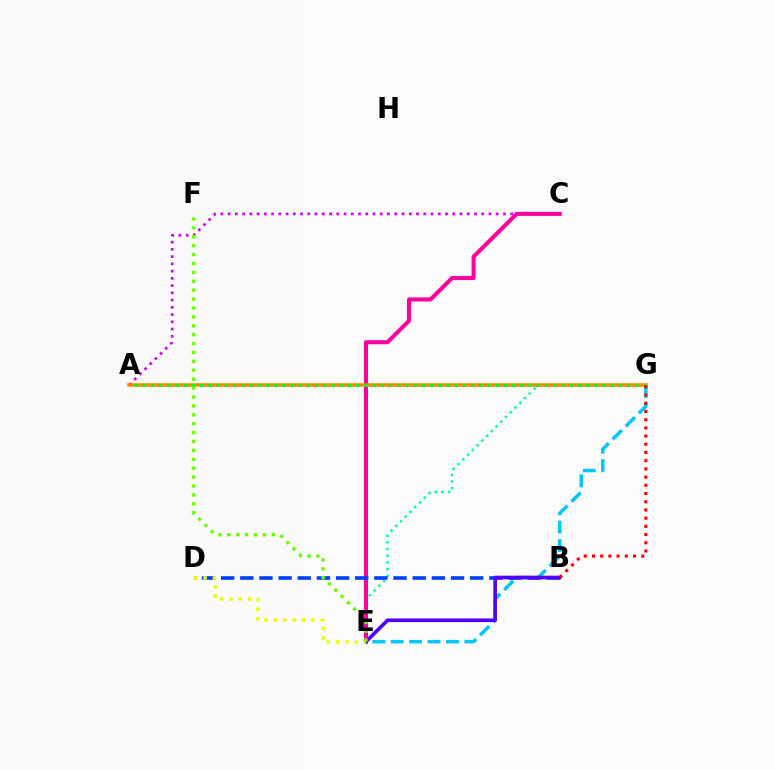{('E', 'G'): [{'color': '#00ffaf', 'line_style': 'dotted', 'thickness': 1.82}, {'color': '#00c7ff', 'line_style': 'dashed', 'thickness': 2.5}], ('A', 'C'): [{'color': '#d600ff', 'line_style': 'dotted', 'thickness': 1.97}], ('C', 'E'): [{'color': '#ff00a0', 'line_style': 'solid', 'thickness': 2.92}], ('A', 'G'): [{'color': '#ff8800', 'line_style': 'solid', 'thickness': 2.54}, {'color': '#00ff27', 'line_style': 'dotted', 'thickness': 2.23}], ('B', 'D'): [{'color': '#003fff', 'line_style': 'dashed', 'thickness': 2.6}], ('B', 'E'): [{'color': '#4f00ff', 'line_style': 'solid', 'thickness': 2.61}], ('D', 'E'): [{'color': '#eeff00', 'line_style': 'dotted', 'thickness': 2.54}], ('B', 'G'): [{'color': '#ff0000', 'line_style': 'dotted', 'thickness': 2.23}], ('E', 'F'): [{'color': '#66ff00', 'line_style': 'dotted', 'thickness': 2.42}]}